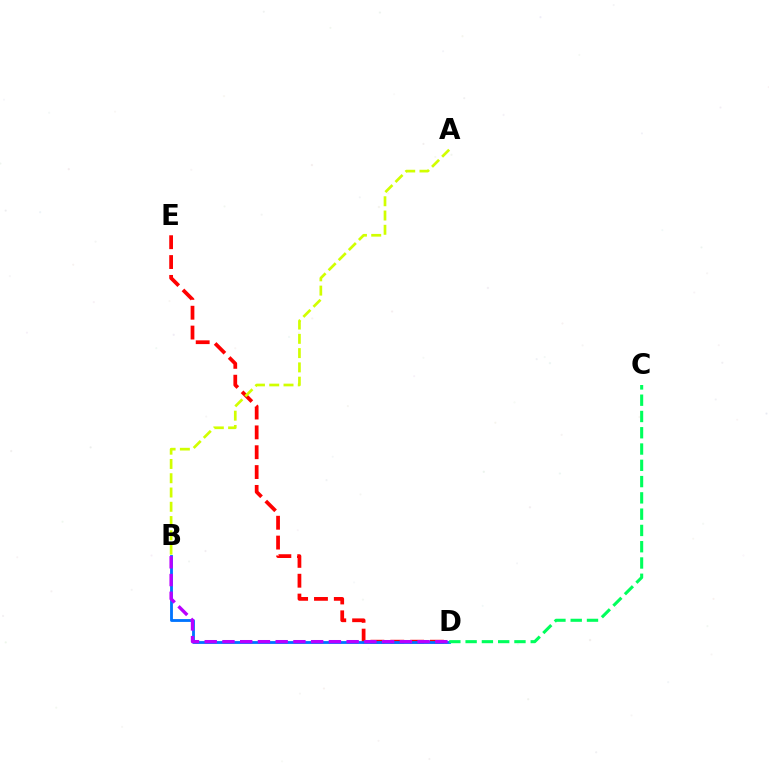{('D', 'E'): [{'color': '#ff0000', 'line_style': 'dashed', 'thickness': 2.7}], ('B', 'D'): [{'color': '#0074ff', 'line_style': 'solid', 'thickness': 2.03}, {'color': '#b900ff', 'line_style': 'dashed', 'thickness': 2.41}], ('A', 'B'): [{'color': '#d1ff00', 'line_style': 'dashed', 'thickness': 1.94}], ('C', 'D'): [{'color': '#00ff5c', 'line_style': 'dashed', 'thickness': 2.21}]}